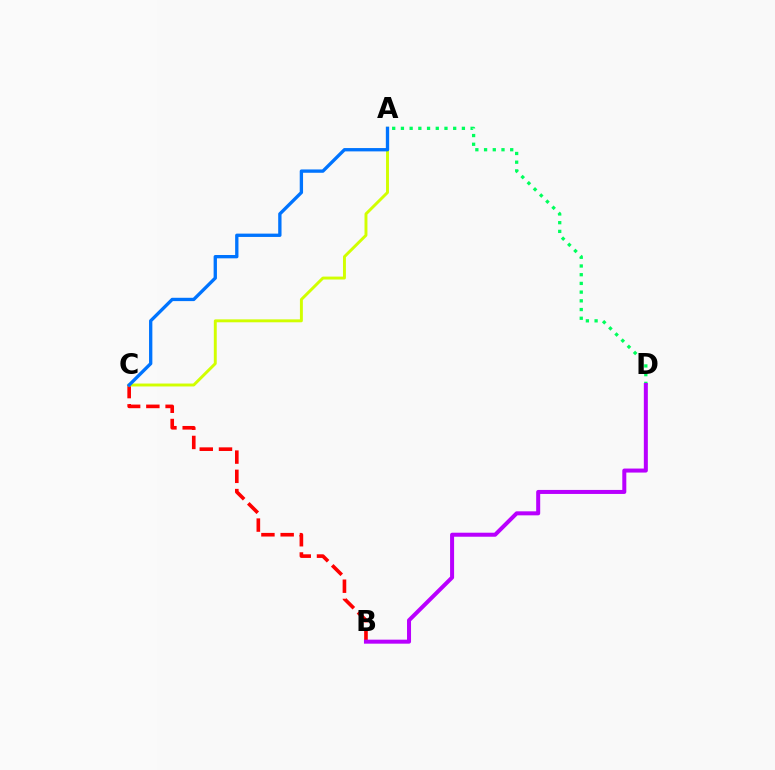{('B', 'C'): [{'color': '#ff0000', 'line_style': 'dashed', 'thickness': 2.61}], ('A', 'C'): [{'color': '#d1ff00', 'line_style': 'solid', 'thickness': 2.1}, {'color': '#0074ff', 'line_style': 'solid', 'thickness': 2.39}], ('A', 'D'): [{'color': '#00ff5c', 'line_style': 'dotted', 'thickness': 2.37}], ('B', 'D'): [{'color': '#b900ff', 'line_style': 'solid', 'thickness': 2.89}]}